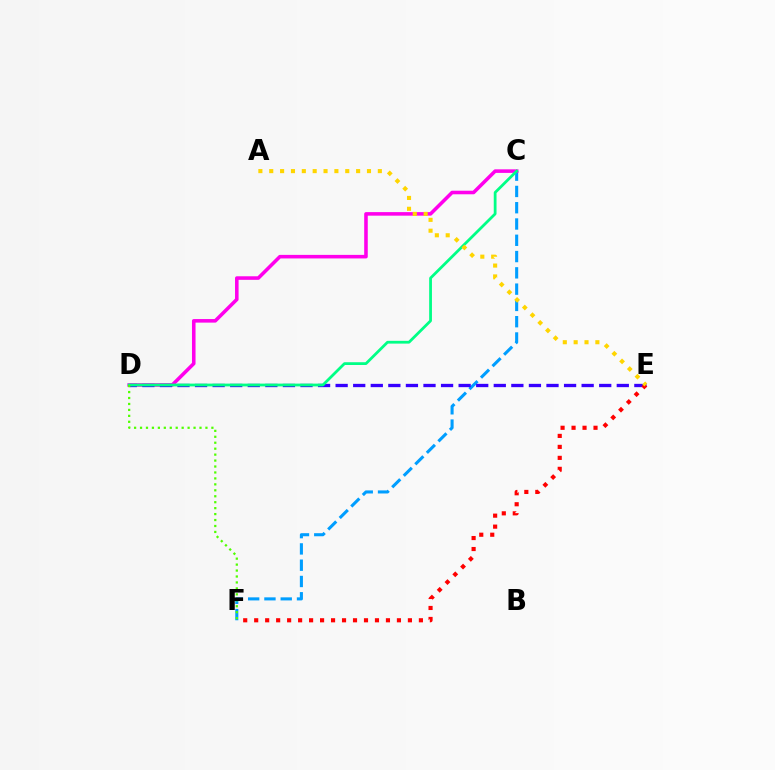{('C', 'F'): [{'color': '#009eff', 'line_style': 'dashed', 'thickness': 2.21}], ('C', 'D'): [{'color': '#ff00ed', 'line_style': 'solid', 'thickness': 2.56}, {'color': '#00ff86', 'line_style': 'solid', 'thickness': 2.0}], ('D', 'E'): [{'color': '#3700ff', 'line_style': 'dashed', 'thickness': 2.39}], ('E', 'F'): [{'color': '#ff0000', 'line_style': 'dotted', 'thickness': 2.98}], ('A', 'E'): [{'color': '#ffd500', 'line_style': 'dotted', 'thickness': 2.95}], ('D', 'F'): [{'color': '#4fff00', 'line_style': 'dotted', 'thickness': 1.62}]}